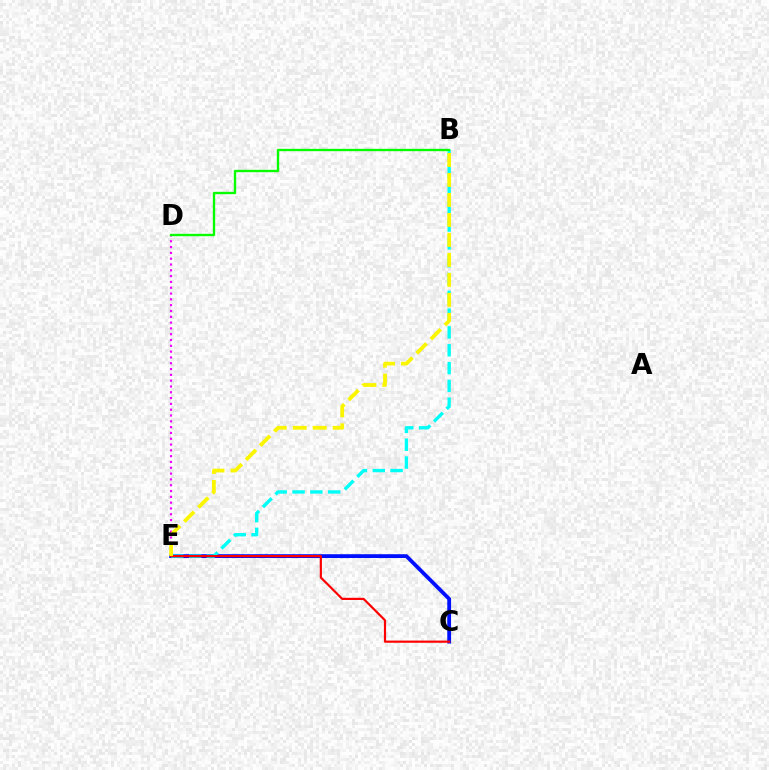{('D', 'E'): [{'color': '#ee00ff', 'line_style': 'dotted', 'thickness': 1.58}], ('C', 'E'): [{'color': '#0010ff', 'line_style': 'solid', 'thickness': 2.74}, {'color': '#ff0000', 'line_style': 'solid', 'thickness': 1.57}], ('B', 'E'): [{'color': '#00fff6', 'line_style': 'dashed', 'thickness': 2.42}, {'color': '#fcf500', 'line_style': 'dashed', 'thickness': 2.71}], ('B', 'D'): [{'color': '#08ff00', 'line_style': 'solid', 'thickness': 1.7}]}